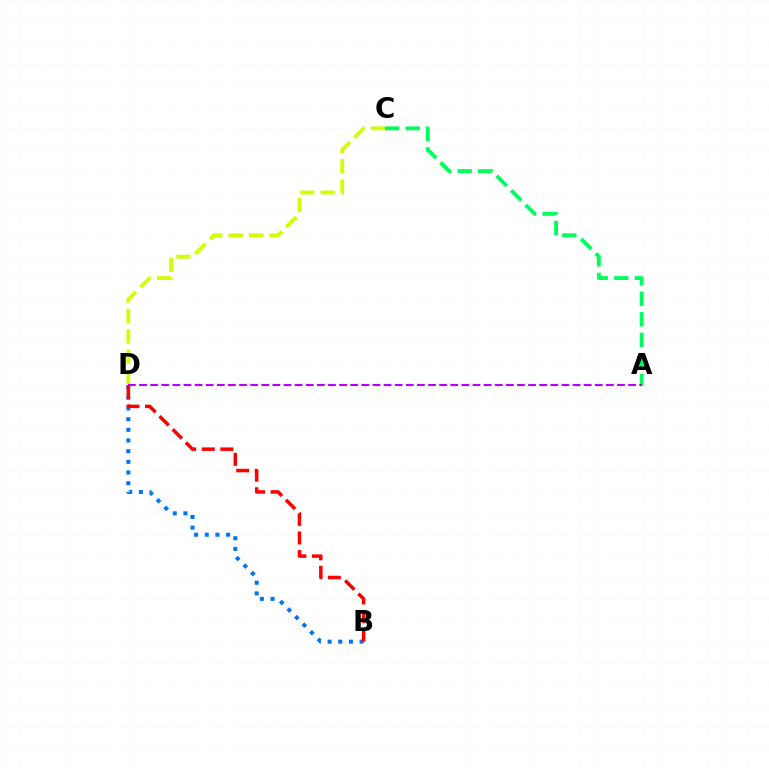{('B', 'D'): [{'color': '#0074ff', 'line_style': 'dotted', 'thickness': 2.9}, {'color': '#ff0000', 'line_style': 'dashed', 'thickness': 2.53}], ('C', 'D'): [{'color': '#d1ff00', 'line_style': 'dashed', 'thickness': 2.77}], ('A', 'C'): [{'color': '#00ff5c', 'line_style': 'dashed', 'thickness': 2.79}], ('A', 'D'): [{'color': '#b900ff', 'line_style': 'dashed', 'thickness': 1.51}]}